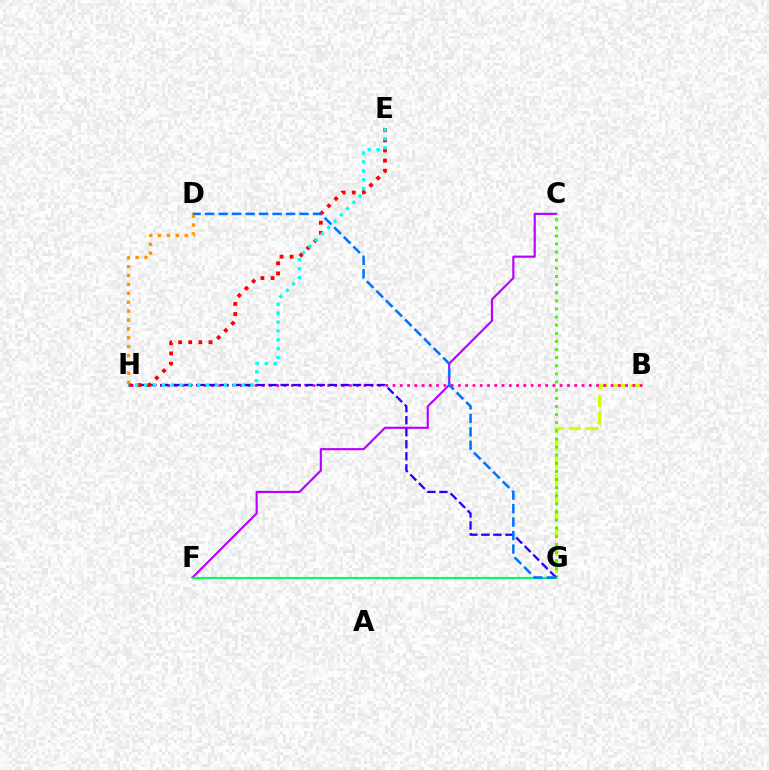{('B', 'G'): [{'color': '#d1ff00', 'line_style': 'dashed', 'thickness': 2.37}], ('B', 'H'): [{'color': '#ff00ac', 'line_style': 'dotted', 'thickness': 1.97}], ('C', 'F'): [{'color': '#b900ff', 'line_style': 'solid', 'thickness': 1.55}], ('C', 'G'): [{'color': '#3dff00', 'line_style': 'dotted', 'thickness': 2.21}], ('G', 'H'): [{'color': '#2500ff', 'line_style': 'dashed', 'thickness': 1.63}], ('E', 'H'): [{'color': '#ff0000', 'line_style': 'dotted', 'thickness': 2.75}, {'color': '#00fff6', 'line_style': 'dotted', 'thickness': 2.41}], ('F', 'G'): [{'color': '#00ff5c', 'line_style': 'solid', 'thickness': 1.52}], ('D', 'G'): [{'color': '#0074ff', 'line_style': 'dashed', 'thickness': 1.83}], ('D', 'H'): [{'color': '#ff9400', 'line_style': 'dotted', 'thickness': 2.41}]}